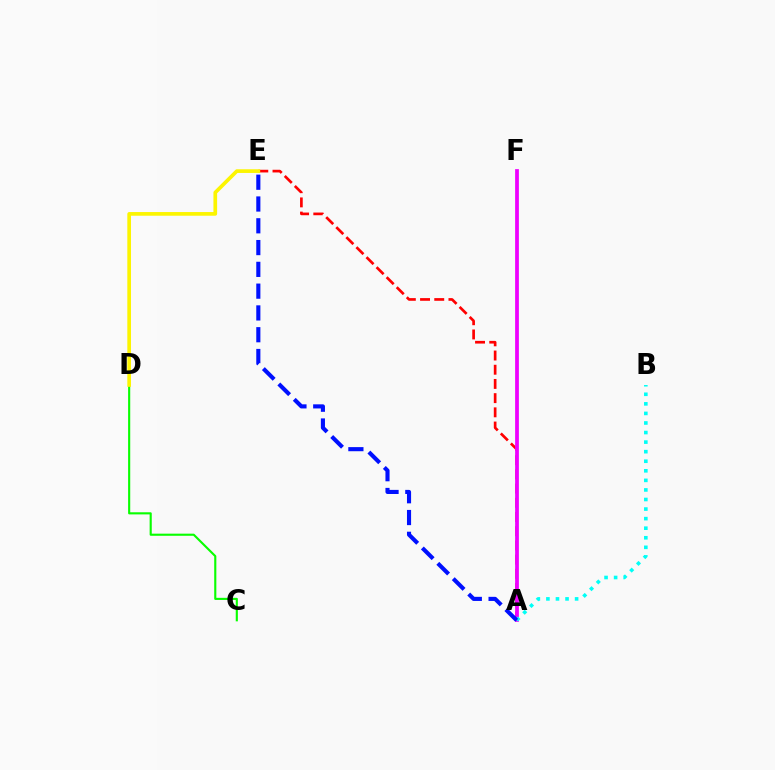{('A', 'E'): [{'color': '#ff0000', 'line_style': 'dashed', 'thickness': 1.93}, {'color': '#0010ff', 'line_style': 'dashed', 'thickness': 2.96}], ('C', 'D'): [{'color': '#08ff00', 'line_style': 'solid', 'thickness': 1.53}], ('A', 'F'): [{'color': '#ee00ff', 'line_style': 'solid', 'thickness': 2.71}], ('D', 'E'): [{'color': '#fcf500', 'line_style': 'solid', 'thickness': 2.65}], ('A', 'B'): [{'color': '#00fff6', 'line_style': 'dotted', 'thickness': 2.6}]}